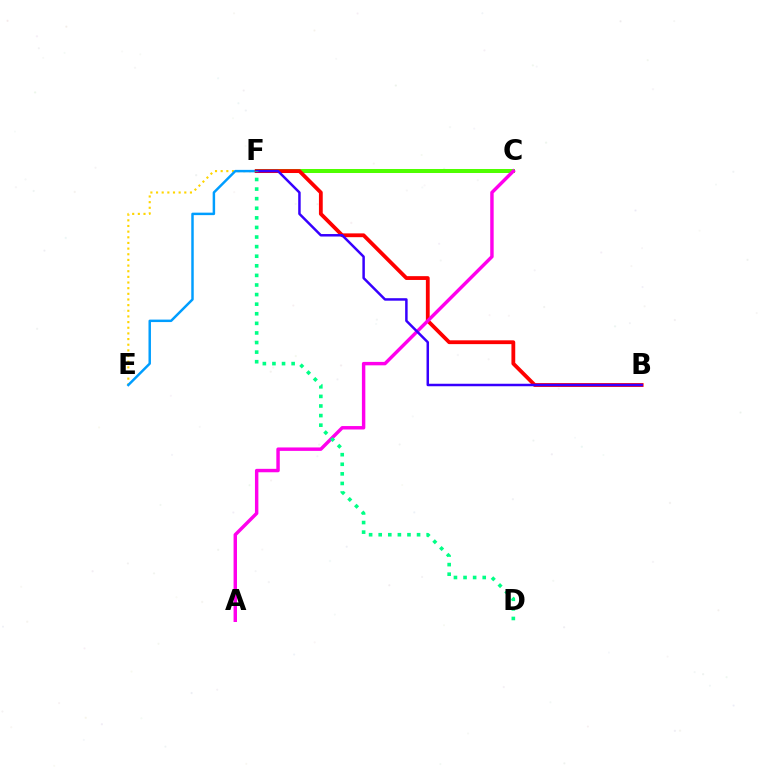{('E', 'F'): [{'color': '#ffd500', 'line_style': 'dotted', 'thickness': 1.54}, {'color': '#009eff', 'line_style': 'solid', 'thickness': 1.78}], ('C', 'F'): [{'color': '#4fff00', 'line_style': 'solid', 'thickness': 2.88}], ('B', 'F'): [{'color': '#ff0000', 'line_style': 'solid', 'thickness': 2.74}, {'color': '#3700ff', 'line_style': 'solid', 'thickness': 1.79}], ('A', 'C'): [{'color': '#ff00ed', 'line_style': 'solid', 'thickness': 2.47}], ('D', 'F'): [{'color': '#00ff86', 'line_style': 'dotted', 'thickness': 2.61}]}